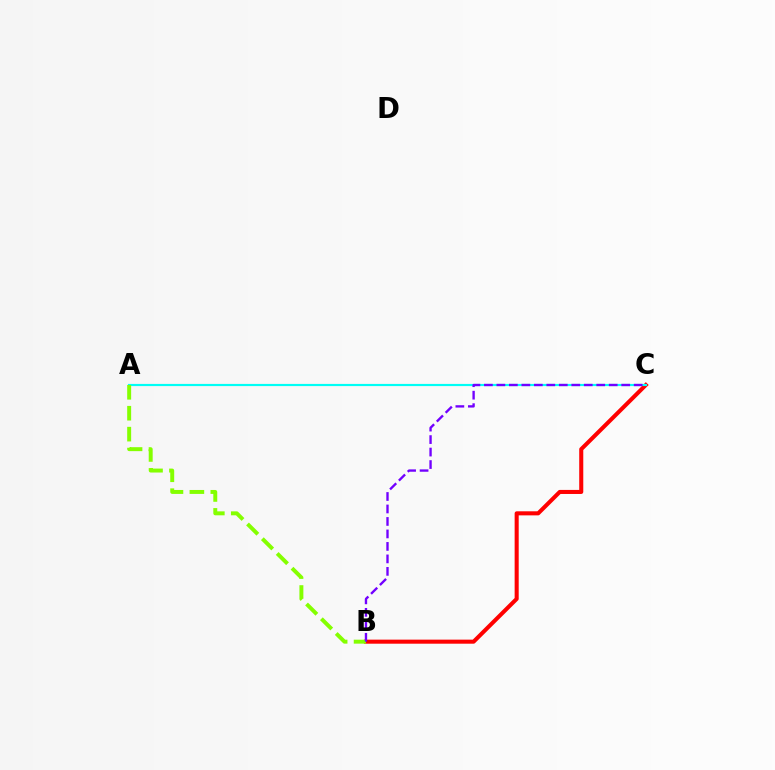{('B', 'C'): [{'color': '#ff0000', 'line_style': 'solid', 'thickness': 2.92}, {'color': '#7200ff', 'line_style': 'dashed', 'thickness': 1.7}], ('A', 'C'): [{'color': '#00fff6', 'line_style': 'solid', 'thickness': 1.56}], ('A', 'B'): [{'color': '#84ff00', 'line_style': 'dashed', 'thickness': 2.84}]}